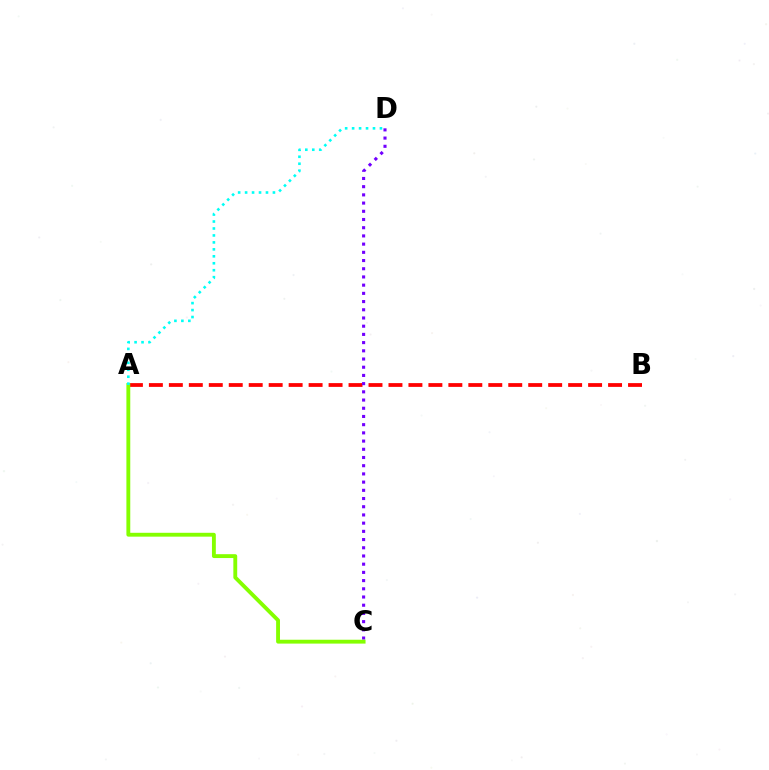{('A', 'B'): [{'color': '#ff0000', 'line_style': 'dashed', 'thickness': 2.71}], ('C', 'D'): [{'color': '#7200ff', 'line_style': 'dotted', 'thickness': 2.23}], ('A', 'C'): [{'color': '#84ff00', 'line_style': 'solid', 'thickness': 2.78}], ('A', 'D'): [{'color': '#00fff6', 'line_style': 'dotted', 'thickness': 1.89}]}